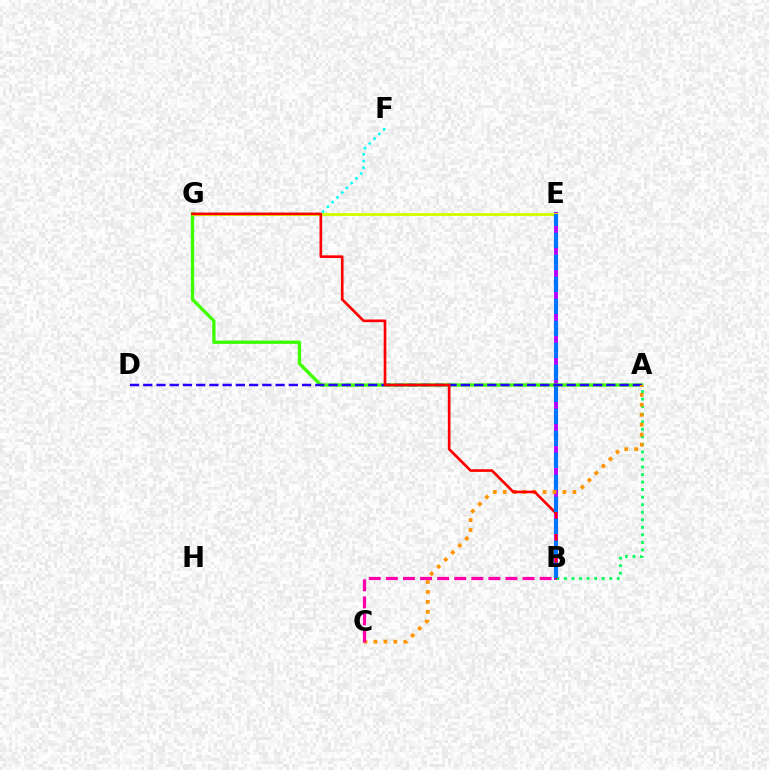{('B', 'E'): [{'color': '#b900ff', 'line_style': 'solid', 'thickness': 2.82}, {'color': '#0074ff', 'line_style': 'dashed', 'thickness': 2.99}], ('A', 'G'): [{'color': '#3dff00', 'line_style': 'solid', 'thickness': 2.4}], ('A', 'B'): [{'color': '#00ff5c', 'line_style': 'dotted', 'thickness': 2.05}], ('F', 'G'): [{'color': '#00fff6', 'line_style': 'dotted', 'thickness': 1.83}], ('A', 'D'): [{'color': '#2500ff', 'line_style': 'dashed', 'thickness': 1.8}], ('E', 'G'): [{'color': '#d1ff00', 'line_style': 'solid', 'thickness': 2.07}], ('A', 'C'): [{'color': '#ff9400', 'line_style': 'dotted', 'thickness': 2.7}], ('B', 'G'): [{'color': '#ff0000', 'line_style': 'solid', 'thickness': 1.91}], ('B', 'C'): [{'color': '#ff00ac', 'line_style': 'dashed', 'thickness': 2.32}]}